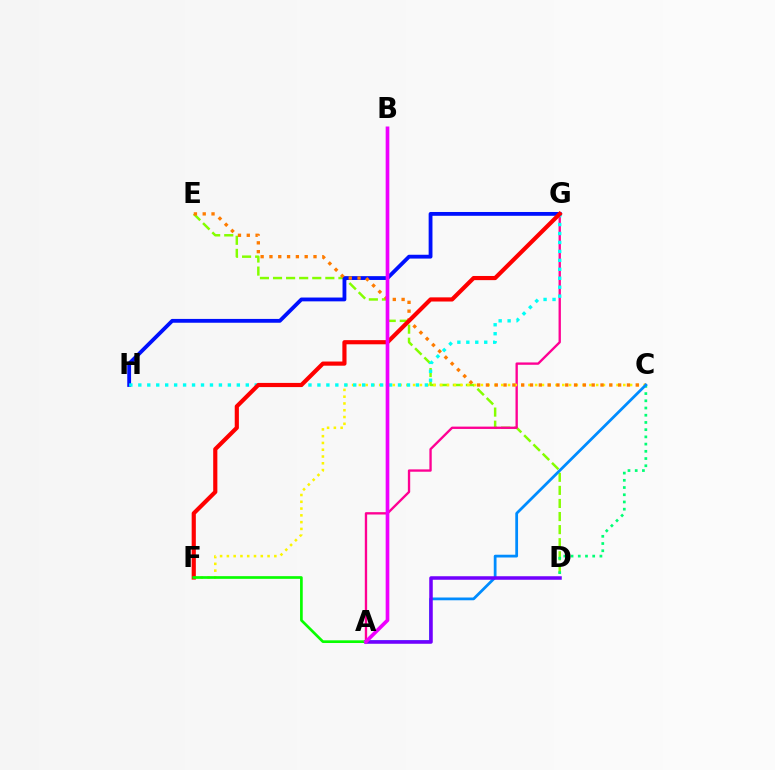{('D', 'E'): [{'color': '#84ff00', 'line_style': 'dashed', 'thickness': 1.78}], ('A', 'G'): [{'color': '#ff0094', 'line_style': 'solid', 'thickness': 1.69}], ('G', 'H'): [{'color': '#0010ff', 'line_style': 'solid', 'thickness': 2.75}, {'color': '#00fff6', 'line_style': 'dotted', 'thickness': 2.43}], ('C', 'F'): [{'color': '#fcf500', 'line_style': 'dotted', 'thickness': 1.84}], ('C', 'E'): [{'color': '#ff7c00', 'line_style': 'dotted', 'thickness': 2.39}], ('F', 'G'): [{'color': '#ff0000', 'line_style': 'solid', 'thickness': 3.0}], ('C', 'D'): [{'color': '#00ff74', 'line_style': 'dotted', 'thickness': 1.96}], ('A', 'C'): [{'color': '#008cff', 'line_style': 'solid', 'thickness': 1.99}], ('A', 'D'): [{'color': '#7200ff', 'line_style': 'solid', 'thickness': 2.53}], ('A', 'F'): [{'color': '#08ff00', 'line_style': 'solid', 'thickness': 1.94}], ('A', 'B'): [{'color': '#ee00ff', 'line_style': 'solid', 'thickness': 2.64}]}